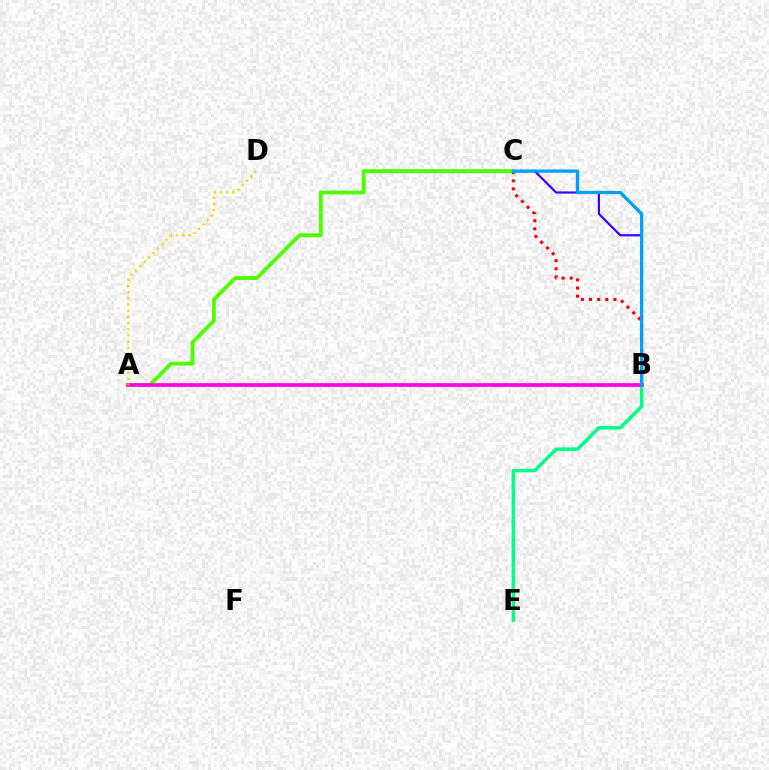{('B', 'C'): [{'color': '#ff0000', 'line_style': 'dotted', 'thickness': 2.21}, {'color': '#3700ff', 'line_style': 'solid', 'thickness': 1.58}, {'color': '#009eff', 'line_style': 'solid', 'thickness': 2.33}], ('A', 'C'): [{'color': '#4fff00', 'line_style': 'solid', 'thickness': 2.75}], ('B', 'E'): [{'color': '#00ff86', 'line_style': 'solid', 'thickness': 2.51}], ('A', 'B'): [{'color': '#ff00ed', 'line_style': 'solid', 'thickness': 2.63}], ('A', 'D'): [{'color': '#ffd500', 'line_style': 'dotted', 'thickness': 1.68}]}